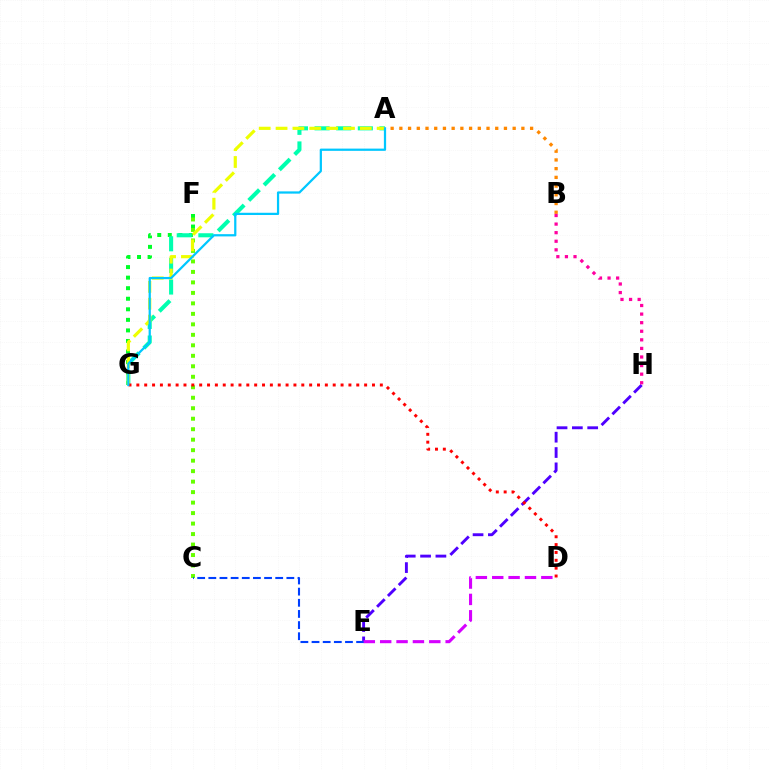{('E', 'H'): [{'color': '#4f00ff', 'line_style': 'dashed', 'thickness': 2.08}], ('F', 'G'): [{'color': '#00ff27', 'line_style': 'dotted', 'thickness': 2.87}], ('C', 'F'): [{'color': '#66ff00', 'line_style': 'dotted', 'thickness': 2.85}], ('A', 'G'): [{'color': '#00ffaf', 'line_style': 'dashed', 'thickness': 2.94}, {'color': '#eeff00', 'line_style': 'dashed', 'thickness': 2.29}, {'color': '#00c7ff', 'line_style': 'solid', 'thickness': 1.61}], ('A', 'B'): [{'color': '#ff8800', 'line_style': 'dotted', 'thickness': 2.37}], ('C', 'E'): [{'color': '#003fff', 'line_style': 'dashed', 'thickness': 1.51}], ('D', 'E'): [{'color': '#d600ff', 'line_style': 'dashed', 'thickness': 2.22}], ('D', 'G'): [{'color': '#ff0000', 'line_style': 'dotted', 'thickness': 2.13}], ('B', 'H'): [{'color': '#ff00a0', 'line_style': 'dotted', 'thickness': 2.33}]}